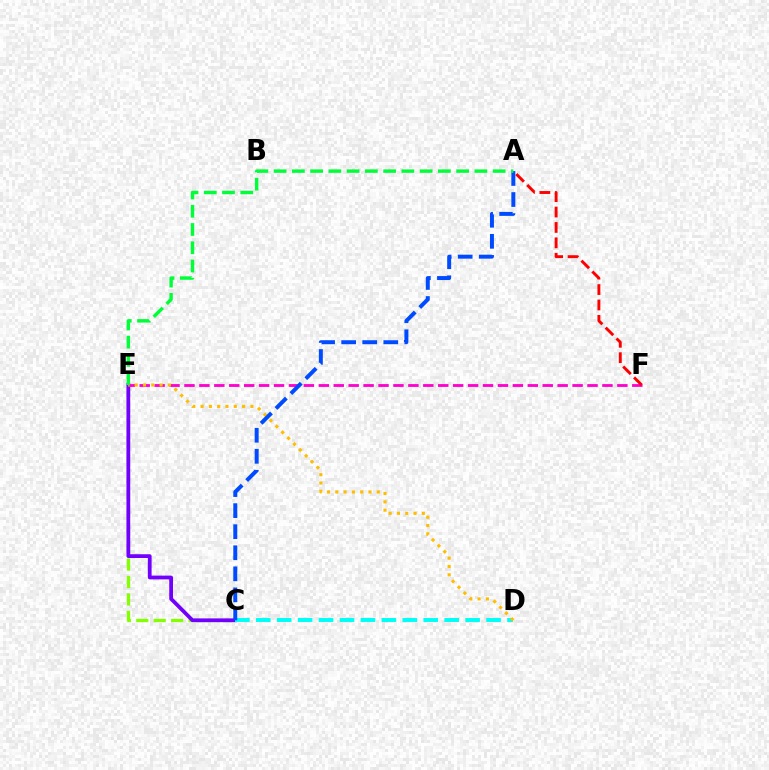{('C', 'E'): [{'color': '#84ff00', 'line_style': 'dashed', 'thickness': 2.37}, {'color': '#7200ff', 'line_style': 'solid', 'thickness': 2.71}], ('E', 'F'): [{'color': '#ff00cf', 'line_style': 'dashed', 'thickness': 2.03}], ('C', 'D'): [{'color': '#00fff6', 'line_style': 'dashed', 'thickness': 2.84}], ('D', 'E'): [{'color': '#ffbd00', 'line_style': 'dotted', 'thickness': 2.26}], ('A', 'C'): [{'color': '#004bff', 'line_style': 'dashed', 'thickness': 2.86}], ('A', 'E'): [{'color': '#00ff39', 'line_style': 'dashed', 'thickness': 2.48}], ('A', 'F'): [{'color': '#ff0000', 'line_style': 'dashed', 'thickness': 2.09}]}